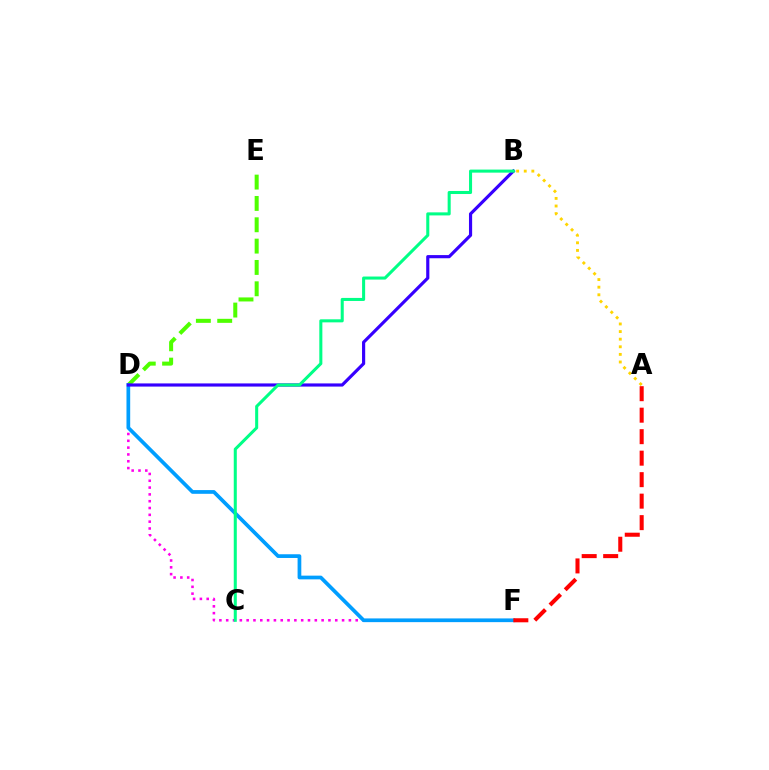{('D', 'F'): [{'color': '#ff00ed', 'line_style': 'dotted', 'thickness': 1.85}, {'color': '#009eff', 'line_style': 'solid', 'thickness': 2.68}], ('D', 'E'): [{'color': '#4fff00', 'line_style': 'dashed', 'thickness': 2.9}], ('A', 'F'): [{'color': '#ff0000', 'line_style': 'dashed', 'thickness': 2.92}], ('B', 'D'): [{'color': '#3700ff', 'line_style': 'solid', 'thickness': 2.28}], ('B', 'C'): [{'color': '#00ff86', 'line_style': 'solid', 'thickness': 2.19}], ('A', 'B'): [{'color': '#ffd500', 'line_style': 'dotted', 'thickness': 2.07}]}